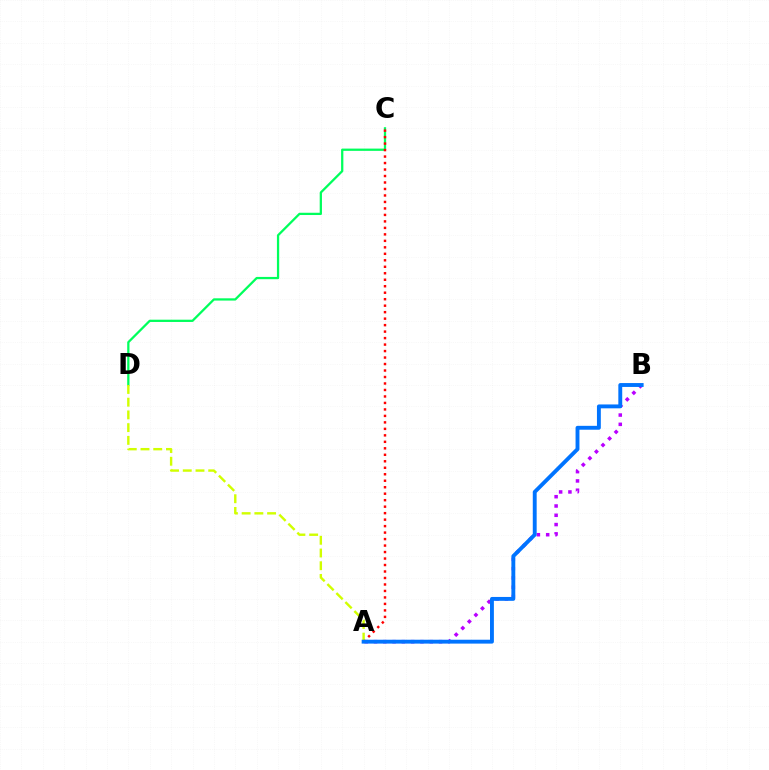{('A', 'B'): [{'color': '#b900ff', 'line_style': 'dotted', 'thickness': 2.52}, {'color': '#0074ff', 'line_style': 'solid', 'thickness': 2.79}], ('C', 'D'): [{'color': '#00ff5c', 'line_style': 'solid', 'thickness': 1.63}], ('A', 'C'): [{'color': '#ff0000', 'line_style': 'dotted', 'thickness': 1.76}], ('A', 'D'): [{'color': '#d1ff00', 'line_style': 'dashed', 'thickness': 1.73}]}